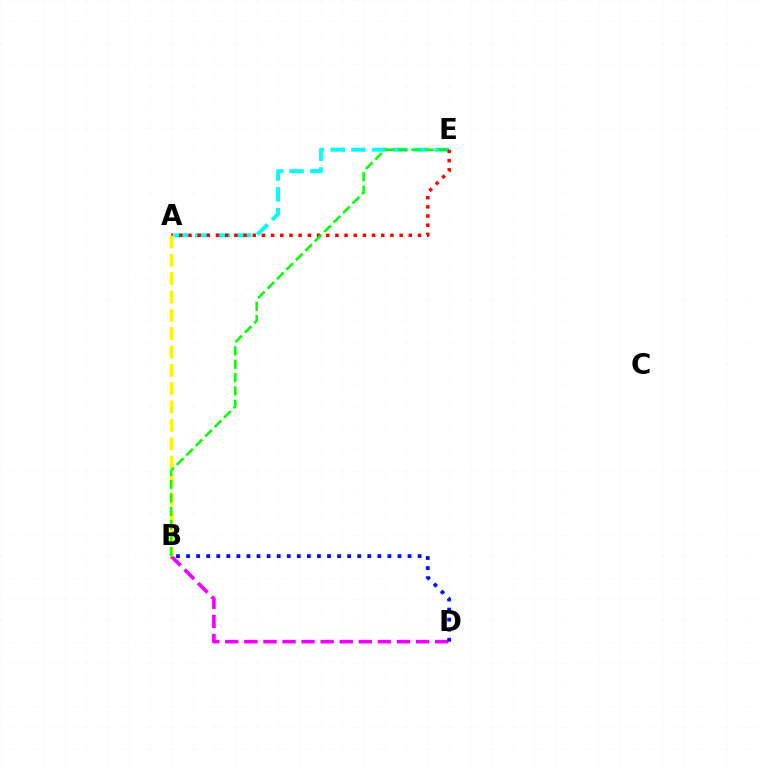{('A', 'E'): [{'color': '#00fff6', 'line_style': 'dashed', 'thickness': 2.83}, {'color': '#ff0000', 'line_style': 'dotted', 'thickness': 2.49}], ('B', 'D'): [{'color': '#ee00ff', 'line_style': 'dashed', 'thickness': 2.59}, {'color': '#0010ff', 'line_style': 'dotted', 'thickness': 2.74}], ('A', 'B'): [{'color': '#fcf500', 'line_style': 'dashed', 'thickness': 2.49}], ('B', 'E'): [{'color': '#08ff00', 'line_style': 'dashed', 'thickness': 1.82}]}